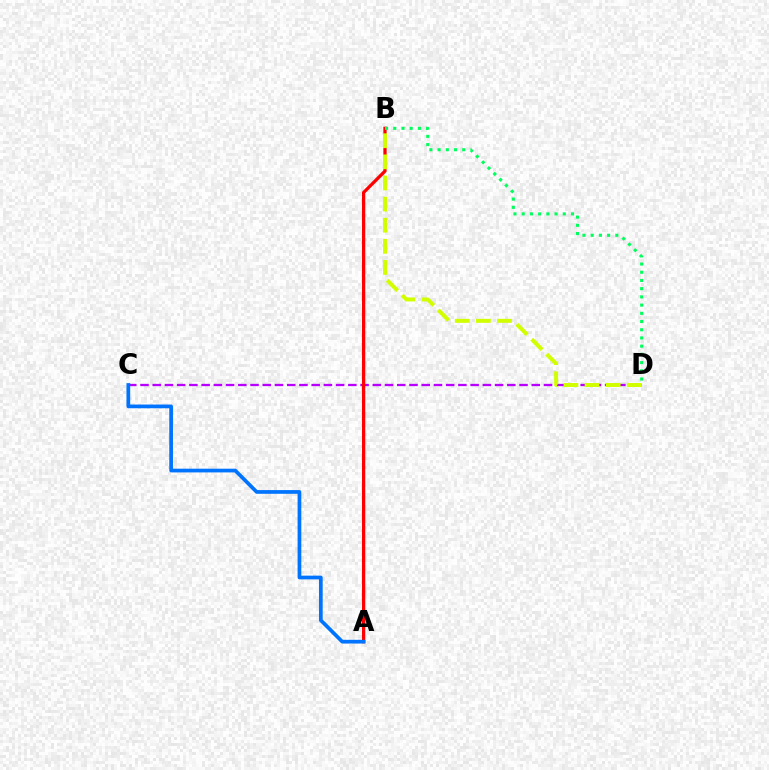{('C', 'D'): [{'color': '#b900ff', 'line_style': 'dashed', 'thickness': 1.66}], ('A', 'B'): [{'color': '#ff0000', 'line_style': 'solid', 'thickness': 2.35}], ('B', 'D'): [{'color': '#00ff5c', 'line_style': 'dotted', 'thickness': 2.23}, {'color': '#d1ff00', 'line_style': 'dashed', 'thickness': 2.87}], ('A', 'C'): [{'color': '#0074ff', 'line_style': 'solid', 'thickness': 2.67}]}